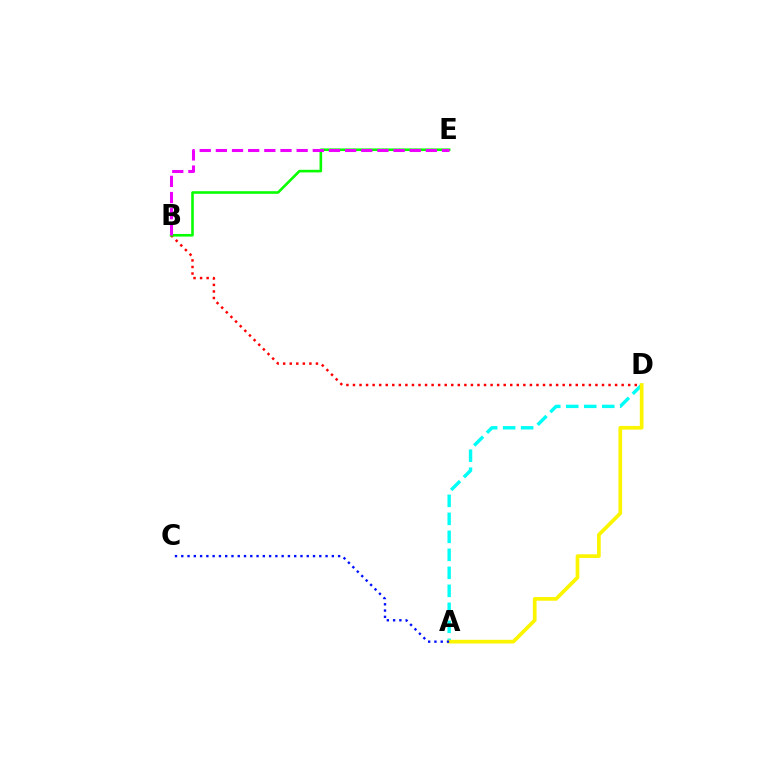{('B', 'D'): [{'color': '#ff0000', 'line_style': 'dotted', 'thickness': 1.78}], ('A', 'D'): [{'color': '#00fff6', 'line_style': 'dashed', 'thickness': 2.44}, {'color': '#fcf500', 'line_style': 'solid', 'thickness': 2.65}], ('B', 'E'): [{'color': '#08ff00', 'line_style': 'solid', 'thickness': 1.88}, {'color': '#ee00ff', 'line_style': 'dashed', 'thickness': 2.19}], ('A', 'C'): [{'color': '#0010ff', 'line_style': 'dotted', 'thickness': 1.7}]}